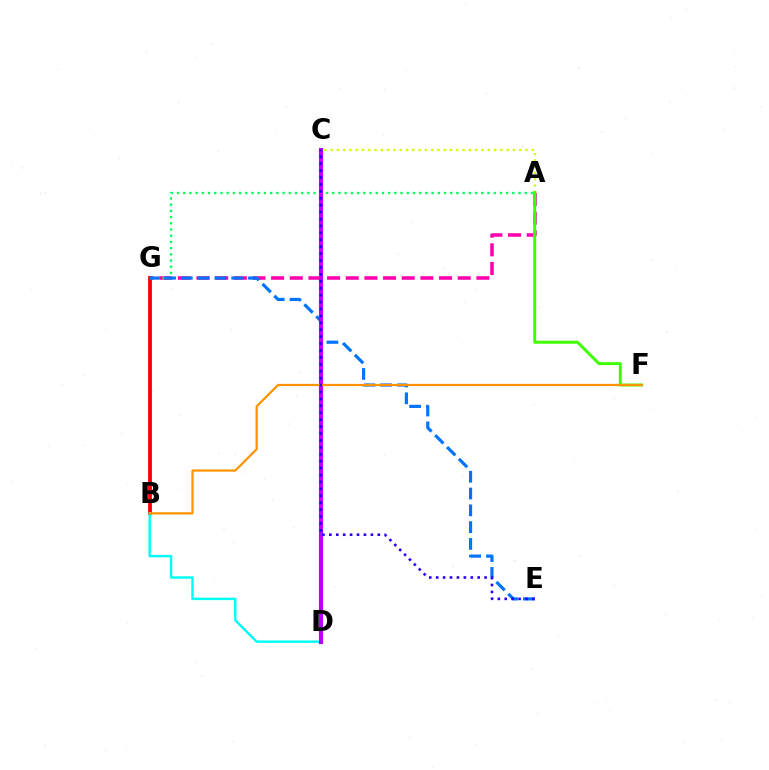{('A', 'G'): [{'color': '#ff00ac', 'line_style': 'dashed', 'thickness': 2.53}, {'color': '#00ff5c', 'line_style': 'dotted', 'thickness': 1.69}], ('A', 'C'): [{'color': '#d1ff00', 'line_style': 'dotted', 'thickness': 1.71}], ('B', 'G'): [{'color': '#ff0000', 'line_style': 'solid', 'thickness': 2.74}], ('B', 'D'): [{'color': '#00fff6', 'line_style': 'solid', 'thickness': 1.76}], ('E', 'G'): [{'color': '#0074ff', 'line_style': 'dashed', 'thickness': 2.28}], ('A', 'F'): [{'color': '#3dff00', 'line_style': 'solid', 'thickness': 2.13}], ('C', 'D'): [{'color': '#b900ff', 'line_style': 'solid', 'thickness': 2.98}], ('B', 'F'): [{'color': '#ff9400', 'line_style': 'solid', 'thickness': 1.61}], ('C', 'E'): [{'color': '#2500ff', 'line_style': 'dotted', 'thickness': 1.88}]}